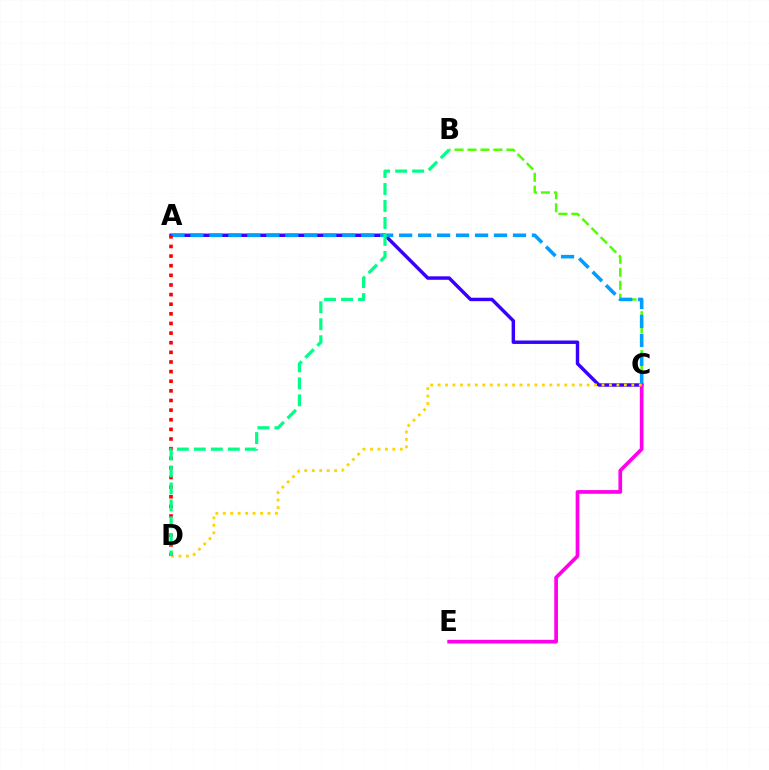{('B', 'C'): [{'color': '#4fff00', 'line_style': 'dashed', 'thickness': 1.76}], ('A', 'C'): [{'color': '#3700ff', 'line_style': 'solid', 'thickness': 2.48}, {'color': '#009eff', 'line_style': 'dashed', 'thickness': 2.58}], ('C', 'E'): [{'color': '#ff00ed', 'line_style': 'solid', 'thickness': 2.66}], ('C', 'D'): [{'color': '#ffd500', 'line_style': 'dotted', 'thickness': 2.02}], ('A', 'D'): [{'color': '#ff0000', 'line_style': 'dotted', 'thickness': 2.62}], ('B', 'D'): [{'color': '#00ff86', 'line_style': 'dashed', 'thickness': 2.31}]}